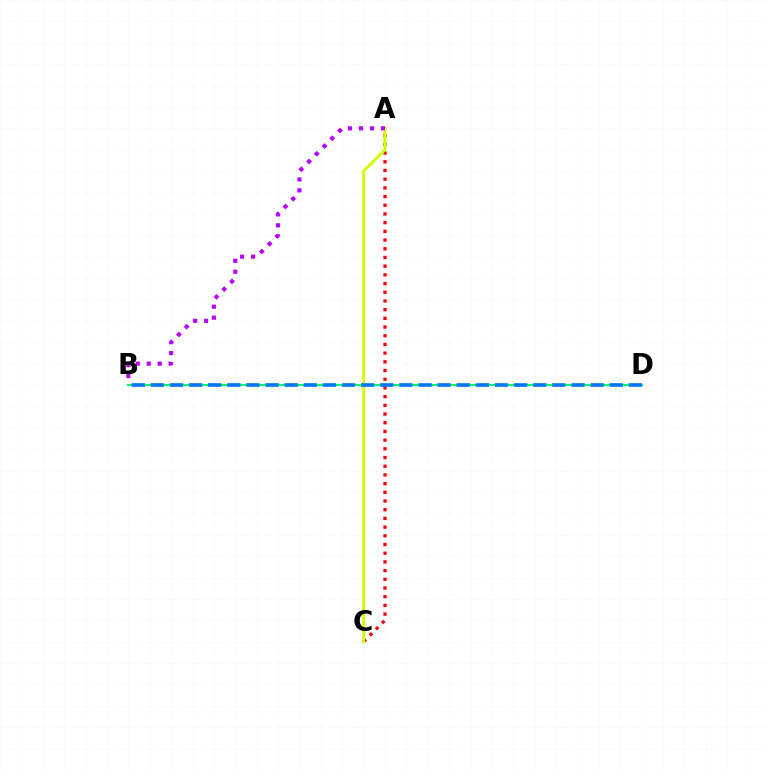{('B', 'D'): [{'color': '#00ff5c', 'line_style': 'solid', 'thickness': 1.5}, {'color': '#0074ff', 'line_style': 'dashed', 'thickness': 2.6}], ('A', 'C'): [{'color': '#ff0000', 'line_style': 'dotted', 'thickness': 2.36}, {'color': '#d1ff00', 'line_style': 'solid', 'thickness': 2.13}], ('A', 'B'): [{'color': '#b900ff', 'line_style': 'dotted', 'thickness': 2.98}]}